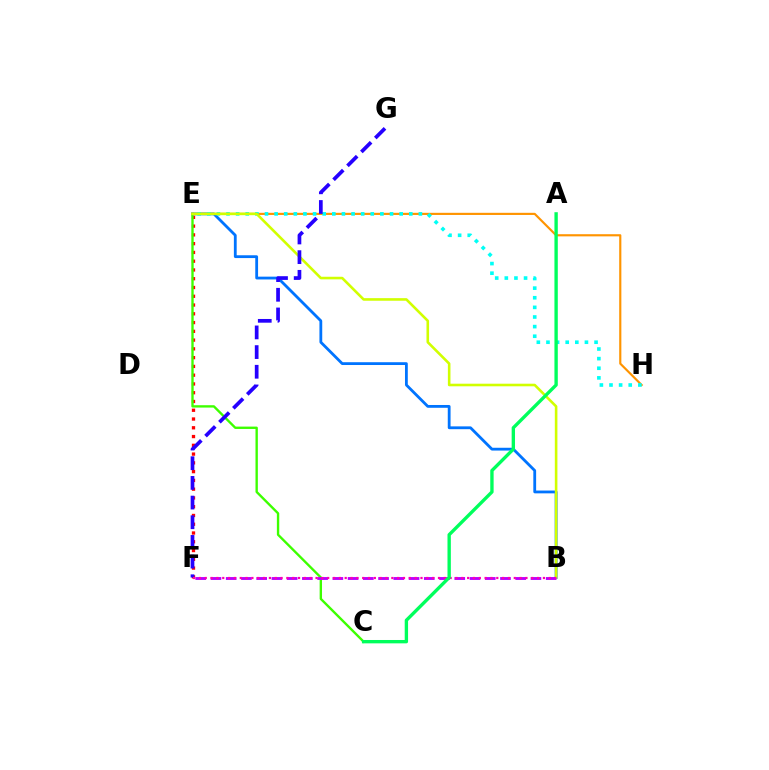{('B', 'E'): [{'color': '#0074ff', 'line_style': 'solid', 'thickness': 2.02}, {'color': '#d1ff00', 'line_style': 'solid', 'thickness': 1.87}], ('E', 'F'): [{'color': '#ff0000', 'line_style': 'dotted', 'thickness': 2.38}], ('C', 'E'): [{'color': '#3dff00', 'line_style': 'solid', 'thickness': 1.7}], ('E', 'H'): [{'color': '#ff9400', 'line_style': 'solid', 'thickness': 1.55}, {'color': '#00fff6', 'line_style': 'dotted', 'thickness': 2.61}], ('B', 'F'): [{'color': '#b900ff', 'line_style': 'dashed', 'thickness': 2.07}, {'color': '#ff00ac', 'line_style': 'dotted', 'thickness': 1.58}], ('F', 'G'): [{'color': '#2500ff', 'line_style': 'dashed', 'thickness': 2.67}], ('A', 'C'): [{'color': '#00ff5c', 'line_style': 'solid', 'thickness': 2.41}]}